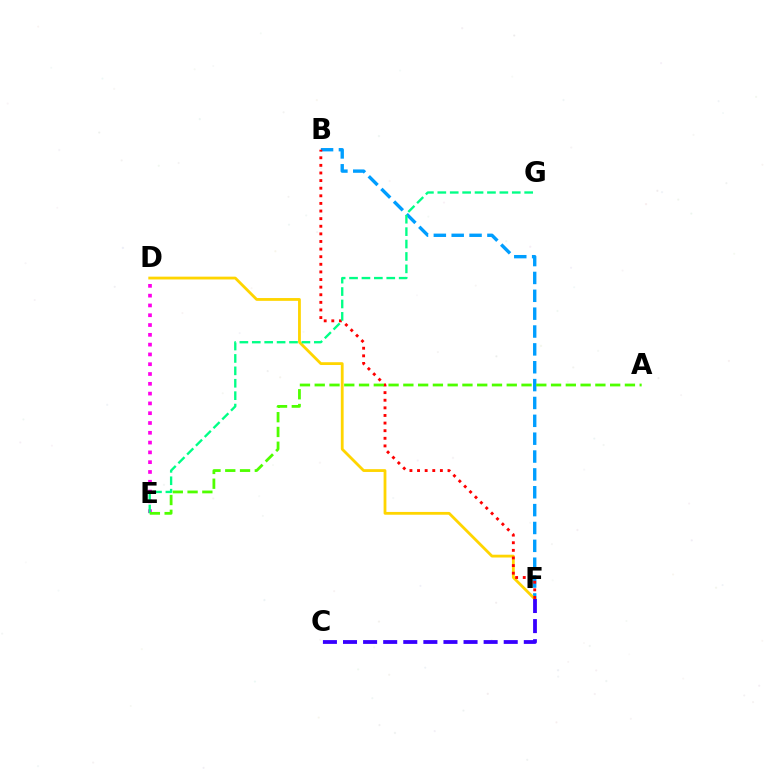{('B', 'F'): [{'color': '#009eff', 'line_style': 'dashed', 'thickness': 2.43}, {'color': '#ff0000', 'line_style': 'dotted', 'thickness': 2.07}], ('D', 'F'): [{'color': '#ffd500', 'line_style': 'solid', 'thickness': 2.02}], ('D', 'E'): [{'color': '#ff00ed', 'line_style': 'dotted', 'thickness': 2.66}], ('C', 'F'): [{'color': '#3700ff', 'line_style': 'dashed', 'thickness': 2.73}], ('E', 'G'): [{'color': '#00ff86', 'line_style': 'dashed', 'thickness': 1.69}], ('A', 'E'): [{'color': '#4fff00', 'line_style': 'dashed', 'thickness': 2.01}]}